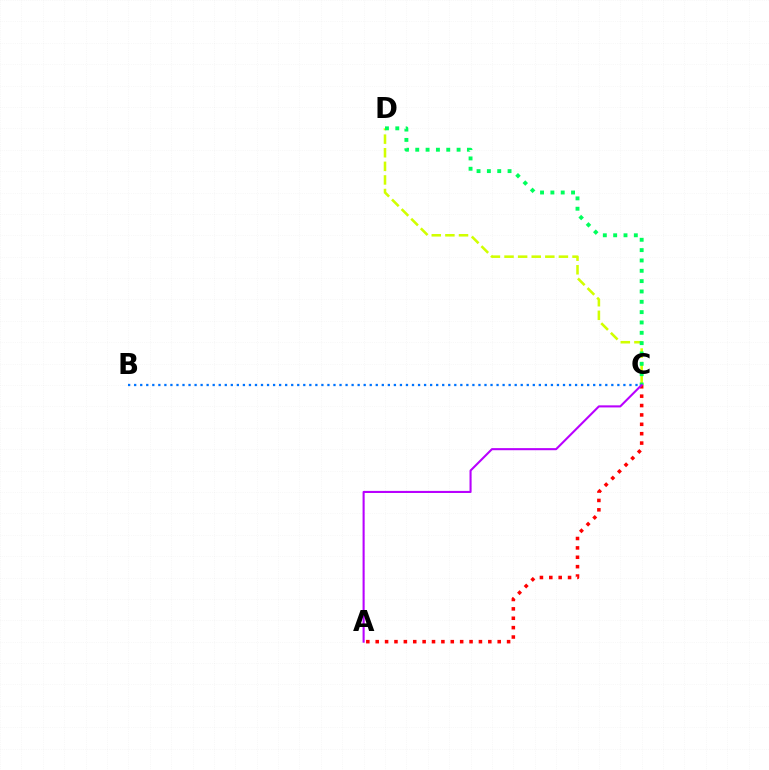{('B', 'C'): [{'color': '#0074ff', 'line_style': 'dotted', 'thickness': 1.64}], ('A', 'C'): [{'color': '#ff0000', 'line_style': 'dotted', 'thickness': 2.55}, {'color': '#b900ff', 'line_style': 'solid', 'thickness': 1.5}], ('C', 'D'): [{'color': '#d1ff00', 'line_style': 'dashed', 'thickness': 1.85}, {'color': '#00ff5c', 'line_style': 'dotted', 'thickness': 2.81}]}